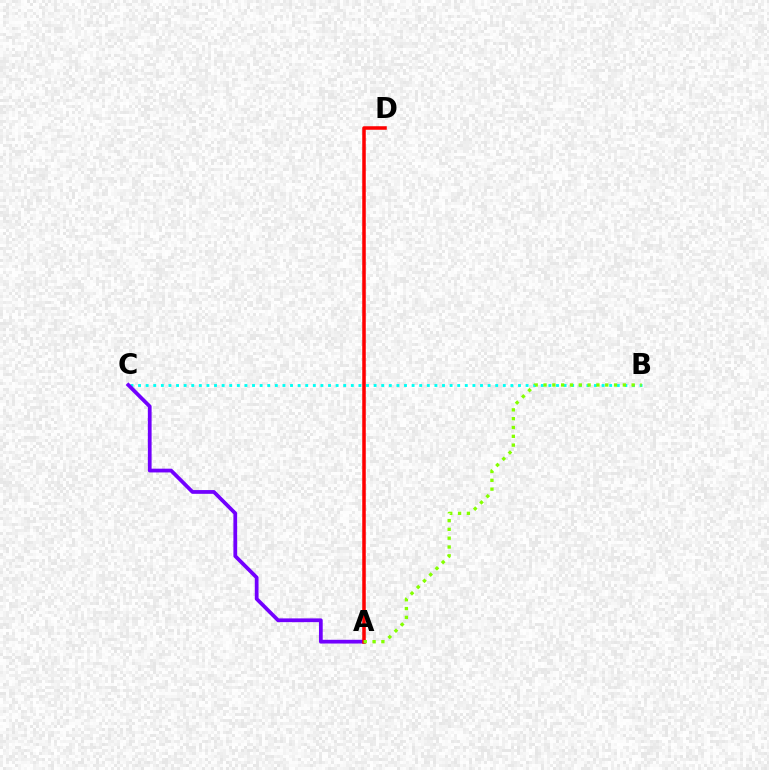{('B', 'C'): [{'color': '#00fff6', 'line_style': 'dotted', 'thickness': 2.06}], ('A', 'C'): [{'color': '#7200ff', 'line_style': 'solid', 'thickness': 2.7}], ('A', 'D'): [{'color': '#ff0000', 'line_style': 'solid', 'thickness': 2.53}], ('A', 'B'): [{'color': '#84ff00', 'line_style': 'dotted', 'thickness': 2.39}]}